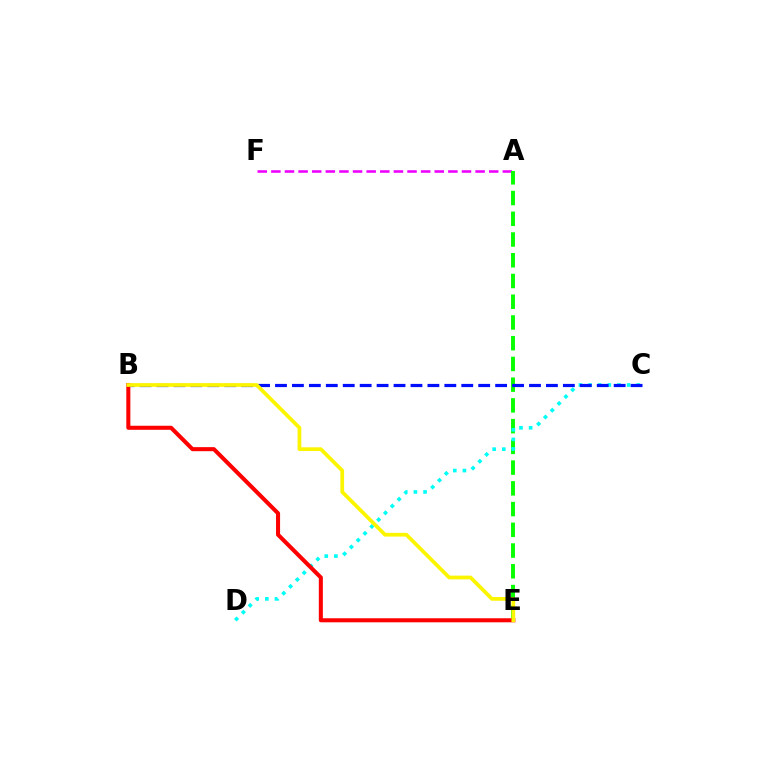{('A', 'F'): [{'color': '#ee00ff', 'line_style': 'dashed', 'thickness': 1.85}], ('A', 'E'): [{'color': '#08ff00', 'line_style': 'dashed', 'thickness': 2.82}], ('C', 'D'): [{'color': '#00fff6', 'line_style': 'dotted', 'thickness': 2.62}], ('B', 'C'): [{'color': '#0010ff', 'line_style': 'dashed', 'thickness': 2.3}], ('B', 'E'): [{'color': '#ff0000', 'line_style': 'solid', 'thickness': 2.92}, {'color': '#fcf500', 'line_style': 'solid', 'thickness': 2.68}]}